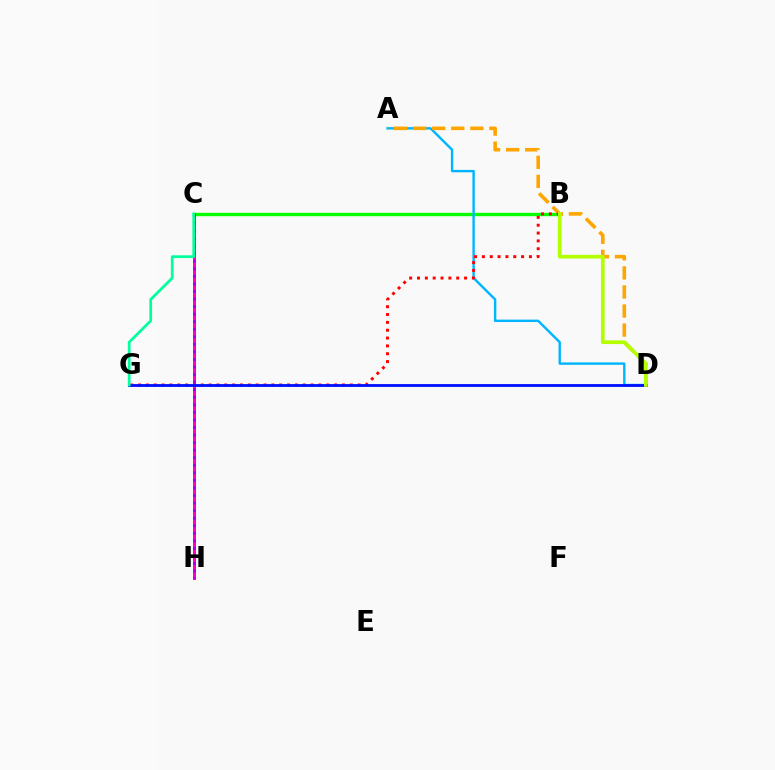{('B', 'C'): [{'color': '#08ff00', 'line_style': 'solid', 'thickness': 2.44}], ('C', 'H'): [{'color': '#ff00bd', 'line_style': 'solid', 'thickness': 2.16}, {'color': '#9b00ff', 'line_style': 'dotted', 'thickness': 2.05}], ('A', 'D'): [{'color': '#00b5ff', 'line_style': 'solid', 'thickness': 1.73}, {'color': '#ffa500', 'line_style': 'dashed', 'thickness': 2.59}], ('B', 'G'): [{'color': '#ff0000', 'line_style': 'dotted', 'thickness': 2.13}], ('D', 'G'): [{'color': '#0010ff', 'line_style': 'solid', 'thickness': 2.04}], ('C', 'G'): [{'color': '#00ff9d', 'line_style': 'solid', 'thickness': 1.97}], ('B', 'D'): [{'color': '#b3ff00', 'line_style': 'solid', 'thickness': 2.66}]}